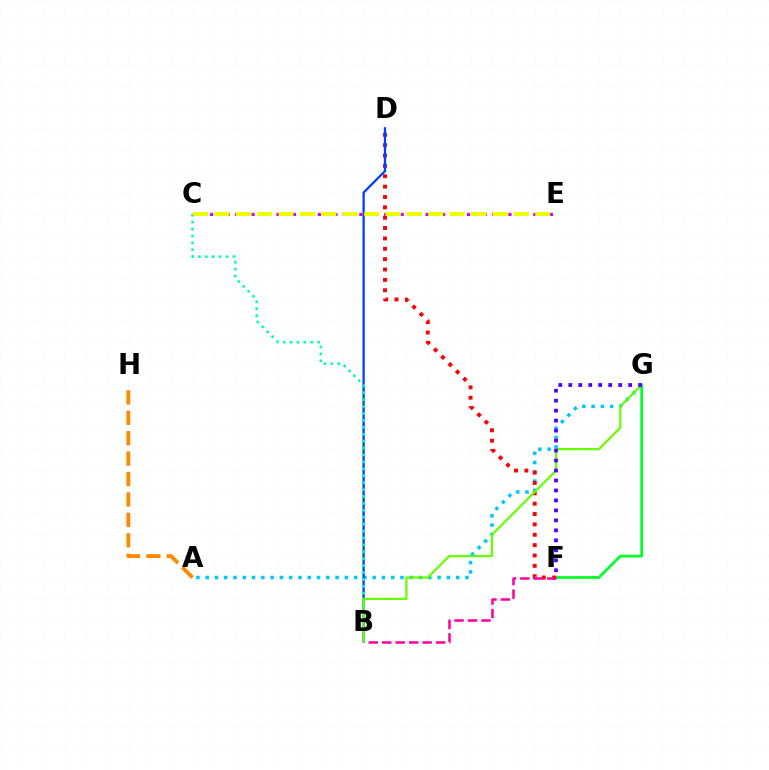{('A', 'G'): [{'color': '#00c7ff', 'line_style': 'dotted', 'thickness': 2.52}], ('F', 'G'): [{'color': '#00ff27', 'line_style': 'solid', 'thickness': 1.95}, {'color': '#4f00ff', 'line_style': 'dotted', 'thickness': 2.71}], ('A', 'H'): [{'color': '#ff8800', 'line_style': 'dashed', 'thickness': 2.77}], ('D', 'F'): [{'color': '#ff0000', 'line_style': 'dotted', 'thickness': 2.82}], ('B', 'D'): [{'color': '#003fff', 'line_style': 'solid', 'thickness': 1.64}], ('B', 'C'): [{'color': '#00ffaf', 'line_style': 'dotted', 'thickness': 1.88}], ('B', 'F'): [{'color': '#ff00a0', 'line_style': 'dashed', 'thickness': 1.83}], ('C', 'E'): [{'color': '#d600ff', 'line_style': 'dotted', 'thickness': 2.25}, {'color': '#eeff00', 'line_style': 'dashed', 'thickness': 2.91}], ('B', 'G'): [{'color': '#66ff00', 'line_style': 'solid', 'thickness': 1.6}]}